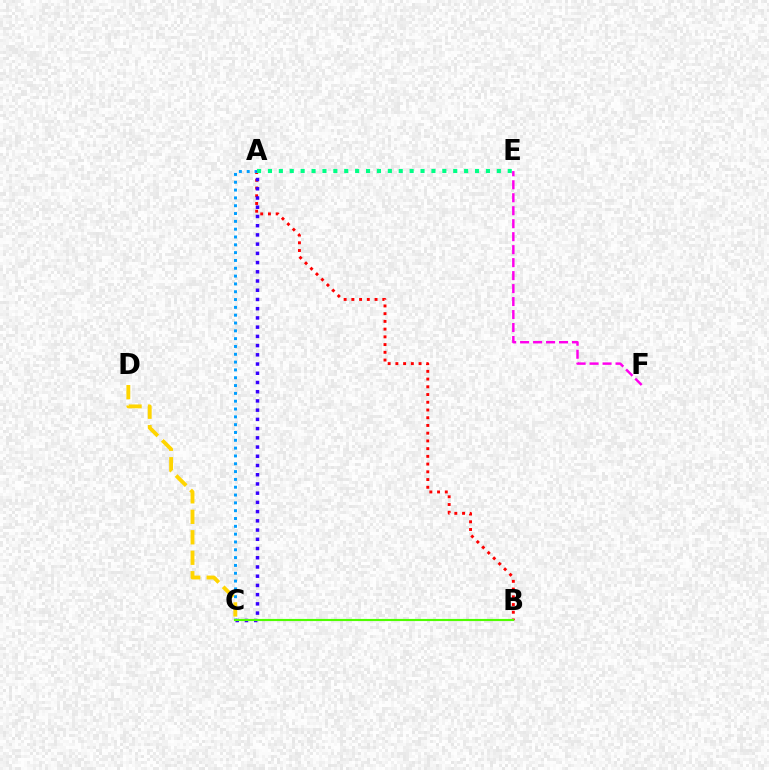{('A', 'B'): [{'color': '#ff0000', 'line_style': 'dotted', 'thickness': 2.1}], ('A', 'C'): [{'color': '#009eff', 'line_style': 'dotted', 'thickness': 2.12}, {'color': '#3700ff', 'line_style': 'dotted', 'thickness': 2.51}], ('A', 'E'): [{'color': '#00ff86', 'line_style': 'dotted', 'thickness': 2.96}], ('B', 'C'): [{'color': '#4fff00', 'line_style': 'solid', 'thickness': 1.54}], ('E', 'F'): [{'color': '#ff00ed', 'line_style': 'dashed', 'thickness': 1.76}], ('C', 'D'): [{'color': '#ffd500', 'line_style': 'dashed', 'thickness': 2.78}]}